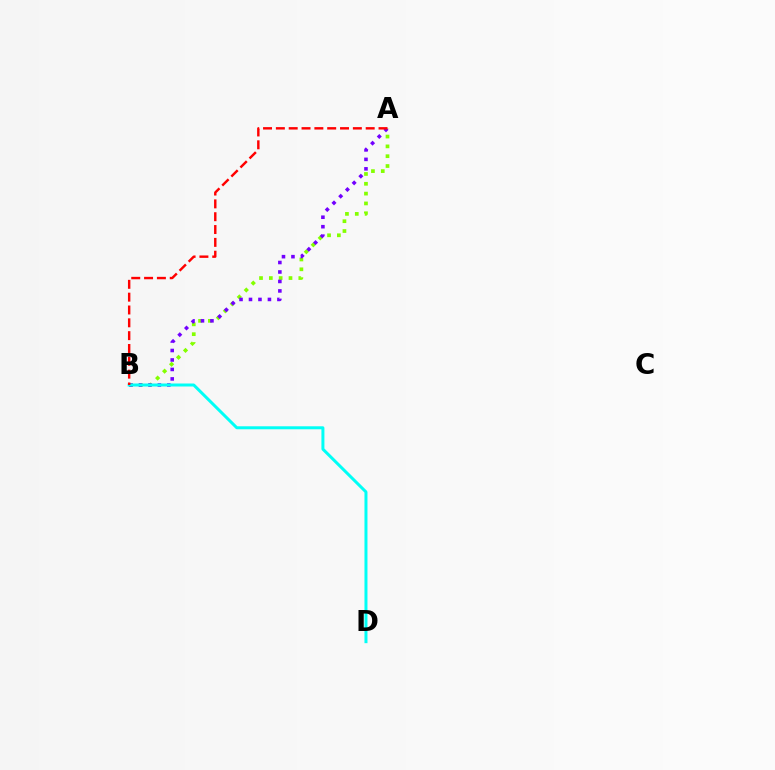{('A', 'B'): [{'color': '#84ff00', 'line_style': 'dotted', 'thickness': 2.67}, {'color': '#7200ff', 'line_style': 'dotted', 'thickness': 2.57}, {'color': '#ff0000', 'line_style': 'dashed', 'thickness': 1.74}], ('B', 'D'): [{'color': '#00fff6', 'line_style': 'solid', 'thickness': 2.15}]}